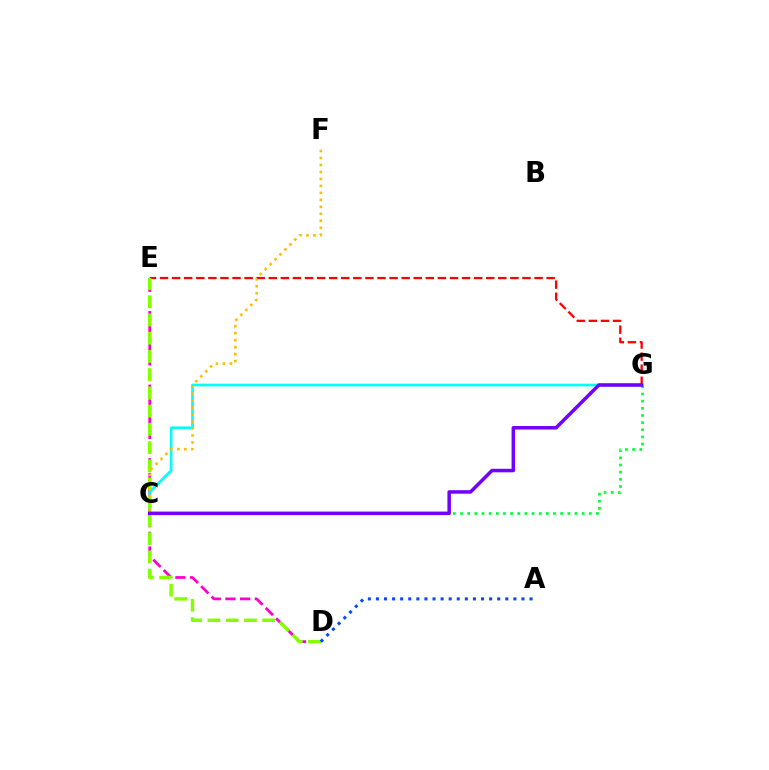{('D', 'E'): [{'color': '#ff00cf', 'line_style': 'dashed', 'thickness': 2.0}, {'color': '#84ff00', 'line_style': 'dashed', 'thickness': 2.48}], ('C', 'G'): [{'color': '#00fff6', 'line_style': 'solid', 'thickness': 1.93}, {'color': '#00ff39', 'line_style': 'dotted', 'thickness': 1.94}, {'color': '#7200ff', 'line_style': 'solid', 'thickness': 2.53}], ('E', 'G'): [{'color': '#ff0000', 'line_style': 'dashed', 'thickness': 1.64}], ('A', 'D'): [{'color': '#004bff', 'line_style': 'dotted', 'thickness': 2.2}], ('C', 'F'): [{'color': '#ffbd00', 'line_style': 'dotted', 'thickness': 1.89}]}